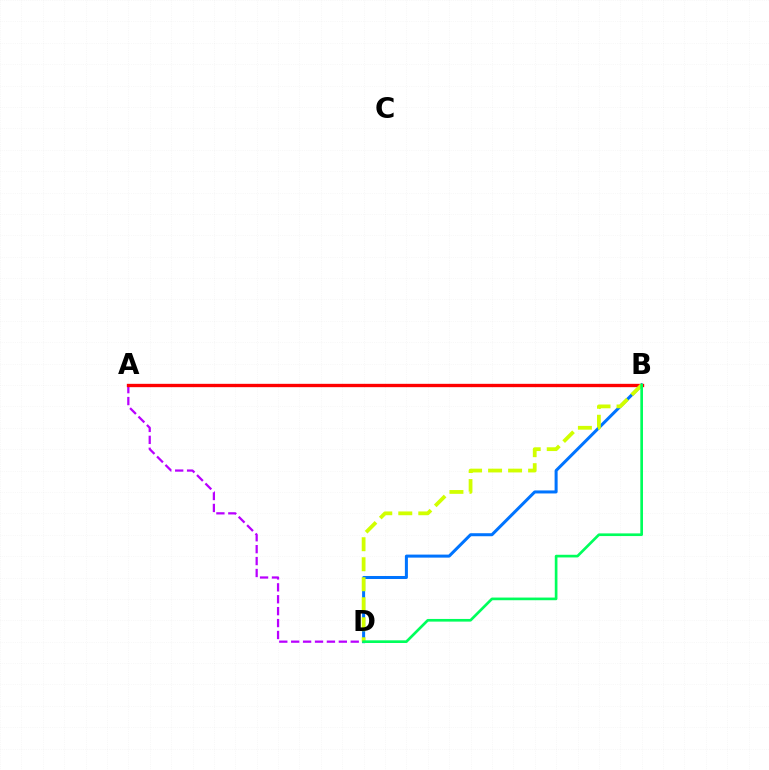{('B', 'D'): [{'color': '#0074ff', 'line_style': 'solid', 'thickness': 2.18}, {'color': '#d1ff00', 'line_style': 'dashed', 'thickness': 2.72}, {'color': '#00ff5c', 'line_style': 'solid', 'thickness': 1.92}], ('A', 'D'): [{'color': '#b900ff', 'line_style': 'dashed', 'thickness': 1.62}], ('A', 'B'): [{'color': '#ff0000', 'line_style': 'solid', 'thickness': 2.41}]}